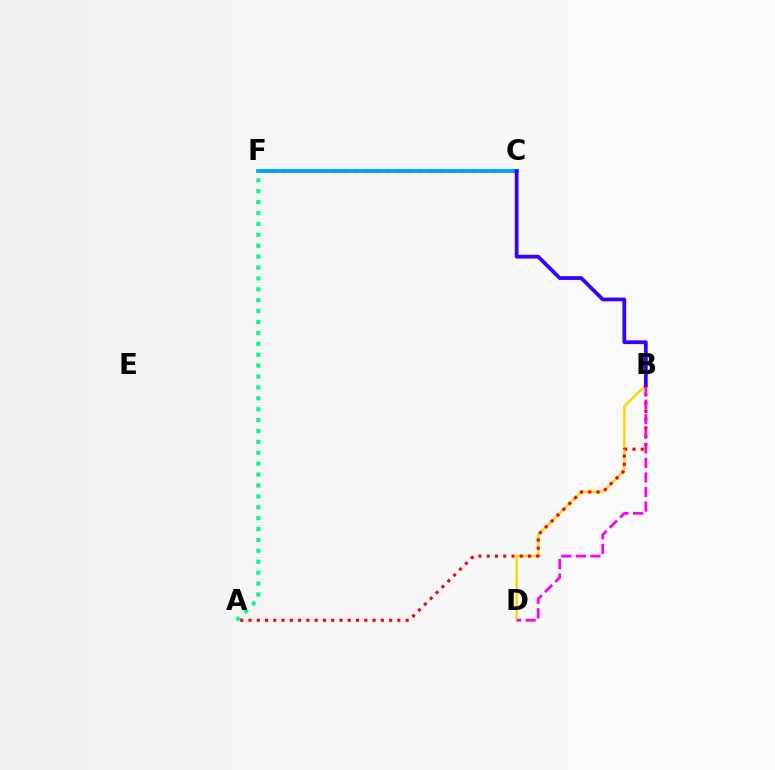{('C', 'F'): [{'color': '#4fff00', 'line_style': 'dotted', 'thickness': 2.86}, {'color': '#009eff', 'line_style': 'solid', 'thickness': 2.7}], ('A', 'F'): [{'color': '#00ff86', 'line_style': 'dotted', 'thickness': 2.96}], ('B', 'D'): [{'color': '#ffd500', 'line_style': 'solid', 'thickness': 1.73}, {'color': '#ff00ed', 'line_style': 'dashed', 'thickness': 1.98}], ('A', 'B'): [{'color': '#ff0000', 'line_style': 'dotted', 'thickness': 2.25}], ('B', 'C'): [{'color': '#3700ff', 'line_style': 'solid', 'thickness': 2.72}]}